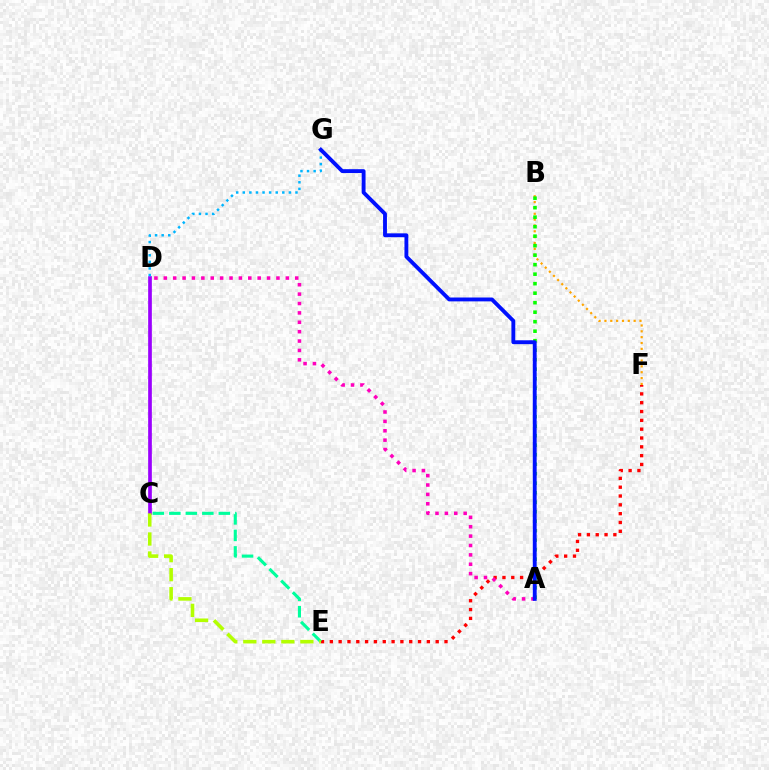{('E', 'F'): [{'color': '#ff0000', 'line_style': 'dotted', 'thickness': 2.4}], ('C', 'D'): [{'color': '#9b00ff', 'line_style': 'solid', 'thickness': 2.65}], ('C', 'E'): [{'color': '#00ff9d', 'line_style': 'dashed', 'thickness': 2.24}, {'color': '#b3ff00', 'line_style': 'dashed', 'thickness': 2.58}], ('B', 'F'): [{'color': '#ffa500', 'line_style': 'dotted', 'thickness': 1.59}], ('D', 'G'): [{'color': '#00b5ff', 'line_style': 'dotted', 'thickness': 1.79}], ('A', 'D'): [{'color': '#ff00bd', 'line_style': 'dotted', 'thickness': 2.55}], ('A', 'B'): [{'color': '#08ff00', 'line_style': 'dotted', 'thickness': 2.58}], ('A', 'G'): [{'color': '#0010ff', 'line_style': 'solid', 'thickness': 2.78}]}